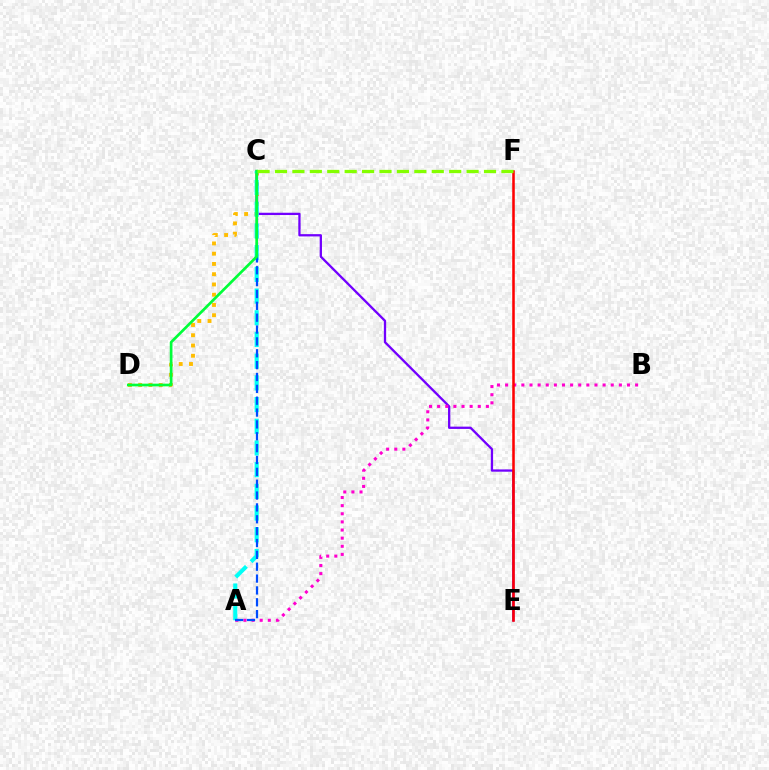{('C', 'E'): [{'color': '#7200ff', 'line_style': 'solid', 'thickness': 1.65}], ('C', 'D'): [{'color': '#ffbd00', 'line_style': 'dotted', 'thickness': 2.79}, {'color': '#00ff39', 'line_style': 'solid', 'thickness': 1.94}], ('A', 'B'): [{'color': '#ff00cf', 'line_style': 'dotted', 'thickness': 2.21}], ('A', 'C'): [{'color': '#00fff6', 'line_style': 'dashed', 'thickness': 2.95}, {'color': '#004bff', 'line_style': 'dashed', 'thickness': 1.61}], ('E', 'F'): [{'color': '#ff0000', 'line_style': 'solid', 'thickness': 1.83}], ('C', 'F'): [{'color': '#84ff00', 'line_style': 'dashed', 'thickness': 2.37}]}